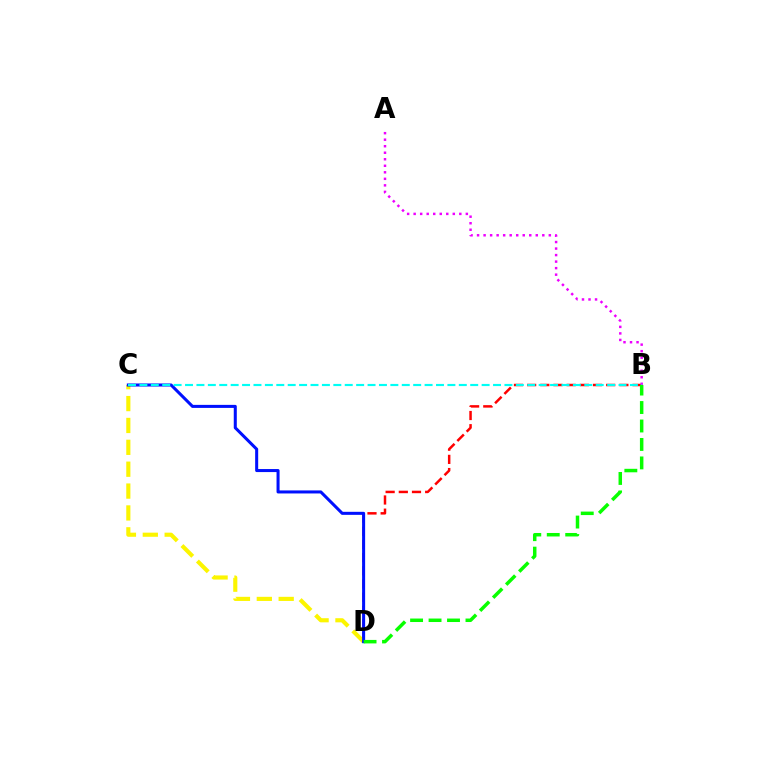{('B', 'D'): [{'color': '#ff0000', 'line_style': 'dashed', 'thickness': 1.79}, {'color': '#08ff00', 'line_style': 'dashed', 'thickness': 2.51}], ('C', 'D'): [{'color': '#fcf500', 'line_style': 'dashed', 'thickness': 2.97}, {'color': '#0010ff', 'line_style': 'solid', 'thickness': 2.19}], ('A', 'B'): [{'color': '#ee00ff', 'line_style': 'dotted', 'thickness': 1.77}], ('B', 'C'): [{'color': '#00fff6', 'line_style': 'dashed', 'thickness': 1.55}]}